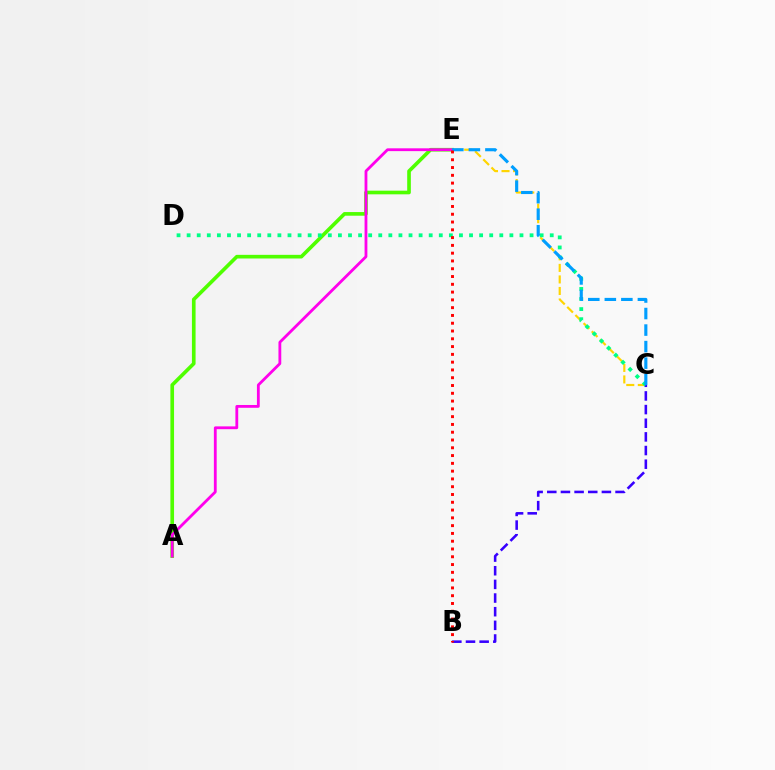{('A', 'E'): [{'color': '#4fff00', 'line_style': 'solid', 'thickness': 2.63}, {'color': '#ff00ed', 'line_style': 'solid', 'thickness': 2.02}], ('C', 'E'): [{'color': '#ffd500', 'line_style': 'dashed', 'thickness': 1.57}, {'color': '#009eff', 'line_style': 'dashed', 'thickness': 2.25}], ('B', 'C'): [{'color': '#3700ff', 'line_style': 'dashed', 'thickness': 1.85}], ('C', 'D'): [{'color': '#00ff86', 'line_style': 'dotted', 'thickness': 2.74}], ('B', 'E'): [{'color': '#ff0000', 'line_style': 'dotted', 'thickness': 2.12}]}